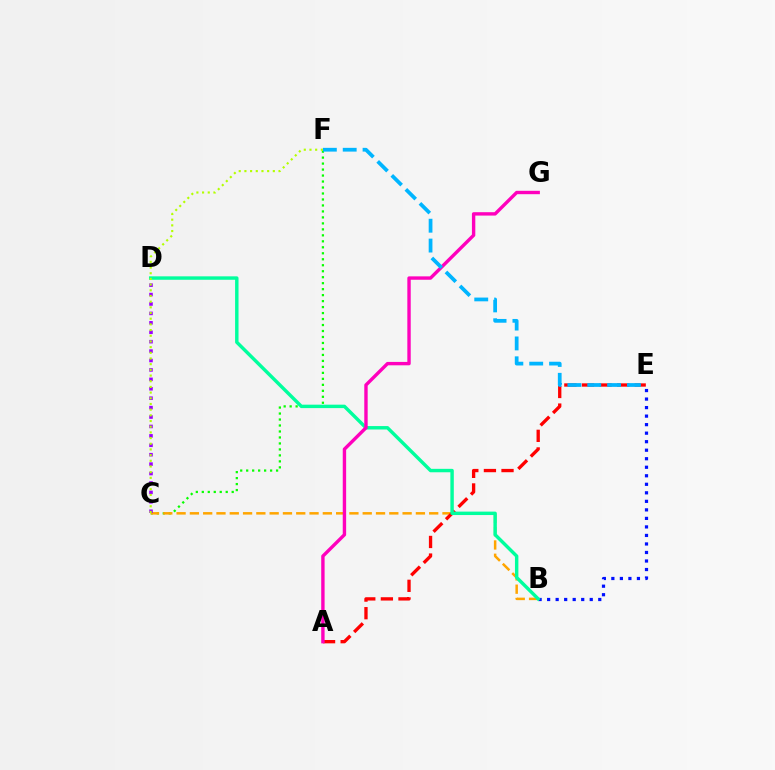{('C', 'F'): [{'color': '#08ff00', 'line_style': 'dotted', 'thickness': 1.62}, {'color': '#b3ff00', 'line_style': 'dotted', 'thickness': 1.54}], ('B', 'E'): [{'color': '#0010ff', 'line_style': 'dotted', 'thickness': 2.32}], ('B', 'C'): [{'color': '#ffa500', 'line_style': 'dashed', 'thickness': 1.81}], ('C', 'D'): [{'color': '#9b00ff', 'line_style': 'dotted', 'thickness': 2.56}], ('A', 'E'): [{'color': '#ff0000', 'line_style': 'dashed', 'thickness': 2.39}], ('B', 'D'): [{'color': '#00ff9d', 'line_style': 'solid', 'thickness': 2.47}], ('A', 'G'): [{'color': '#ff00bd', 'line_style': 'solid', 'thickness': 2.44}], ('E', 'F'): [{'color': '#00b5ff', 'line_style': 'dashed', 'thickness': 2.7}]}